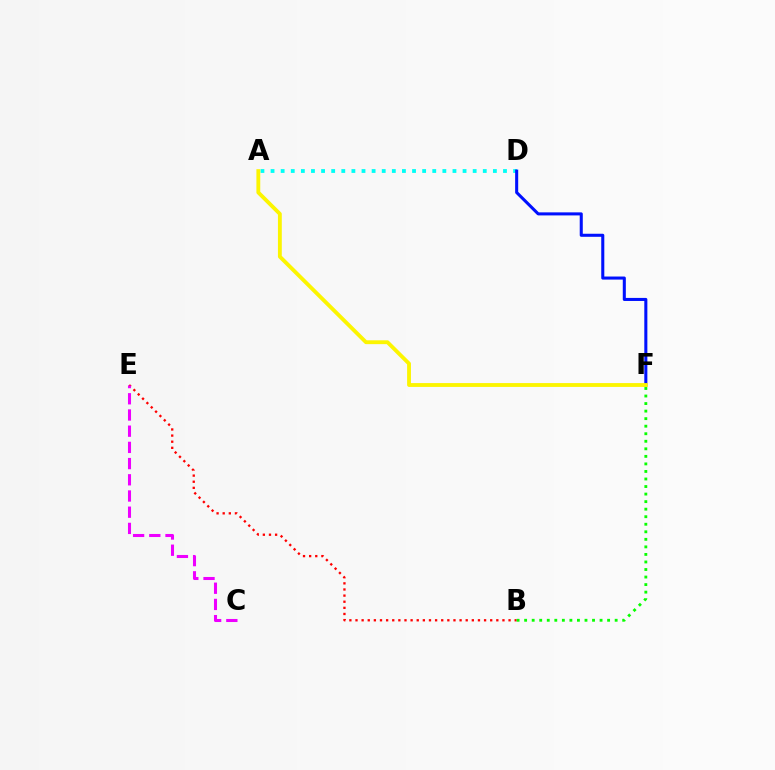{('B', 'E'): [{'color': '#ff0000', 'line_style': 'dotted', 'thickness': 1.66}], ('A', 'D'): [{'color': '#00fff6', 'line_style': 'dotted', 'thickness': 2.75}], ('D', 'F'): [{'color': '#0010ff', 'line_style': 'solid', 'thickness': 2.2}], ('B', 'F'): [{'color': '#08ff00', 'line_style': 'dotted', 'thickness': 2.05}], ('C', 'E'): [{'color': '#ee00ff', 'line_style': 'dashed', 'thickness': 2.2}], ('A', 'F'): [{'color': '#fcf500', 'line_style': 'solid', 'thickness': 2.77}]}